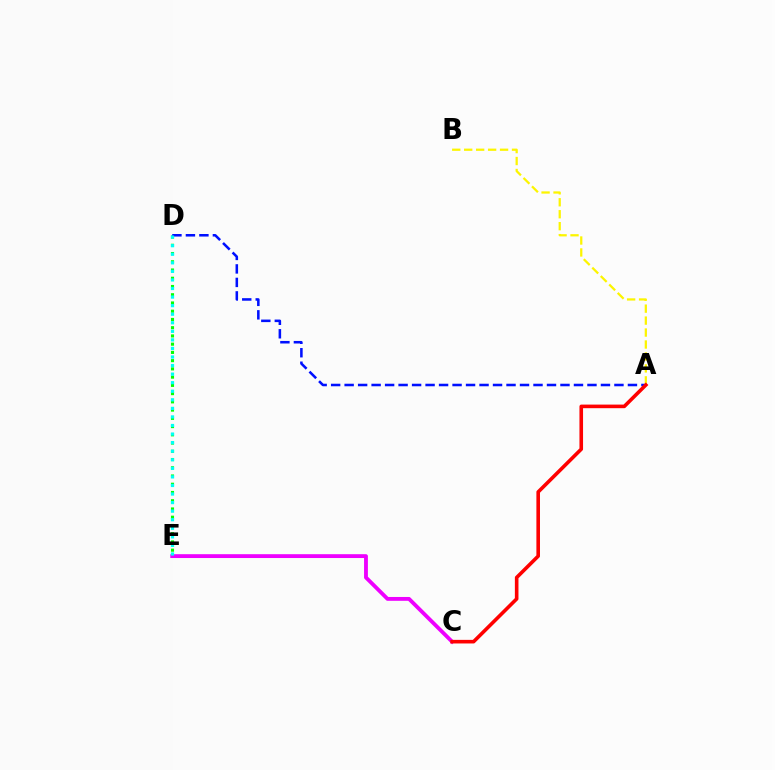{('D', 'E'): [{'color': '#08ff00', 'line_style': 'dotted', 'thickness': 2.24}, {'color': '#00fff6', 'line_style': 'dotted', 'thickness': 2.33}], ('A', 'D'): [{'color': '#0010ff', 'line_style': 'dashed', 'thickness': 1.83}], ('C', 'E'): [{'color': '#ee00ff', 'line_style': 'solid', 'thickness': 2.76}], ('A', 'B'): [{'color': '#fcf500', 'line_style': 'dashed', 'thickness': 1.62}], ('A', 'C'): [{'color': '#ff0000', 'line_style': 'solid', 'thickness': 2.59}]}